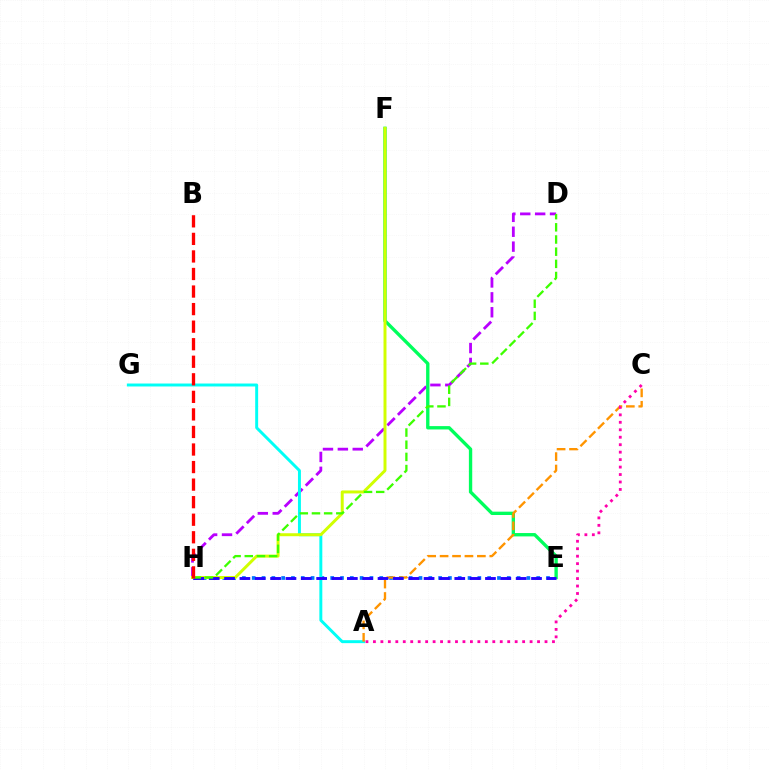{('D', 'H'): [{'color': '#b900ff', 'line_style': 'dashed', 'thickness': 2.02}, {'color': '#3dff00', 'line_style': 'dashed', 'thickness': 1.65}], ('E', 'H'): [{'color': '#0074ff', 'line_style': 'dotted', 'thickness': 2.67}, {'color': '#2500ff', 'line_style': 'dashed', 'thickness': 2.09}], ('E', 'F'): [{'color': '#00ff5c', 'line_style': 'solid', 'thickness': 2.41}], ('A', 'G'): [{'color': '#00fff6', 'line_style': 'solid', 'thickness': 2.12}], ('A', 'C'): [{'color': '#ff9400', 'line_style': 'dashed', 'thickness': 1.69}, {'color': '#ff00ac', 'line_style': 'dotted', 'thickness': 2.03}], ('F', 'H'): [{'color': '#d1ff00', 'line_style': 'solid', 'thickness': 2.14}], ('B', 'H'): [{'color': '#ff0000', 'line_style': 'dashed', 'thickness': 2.38}]}